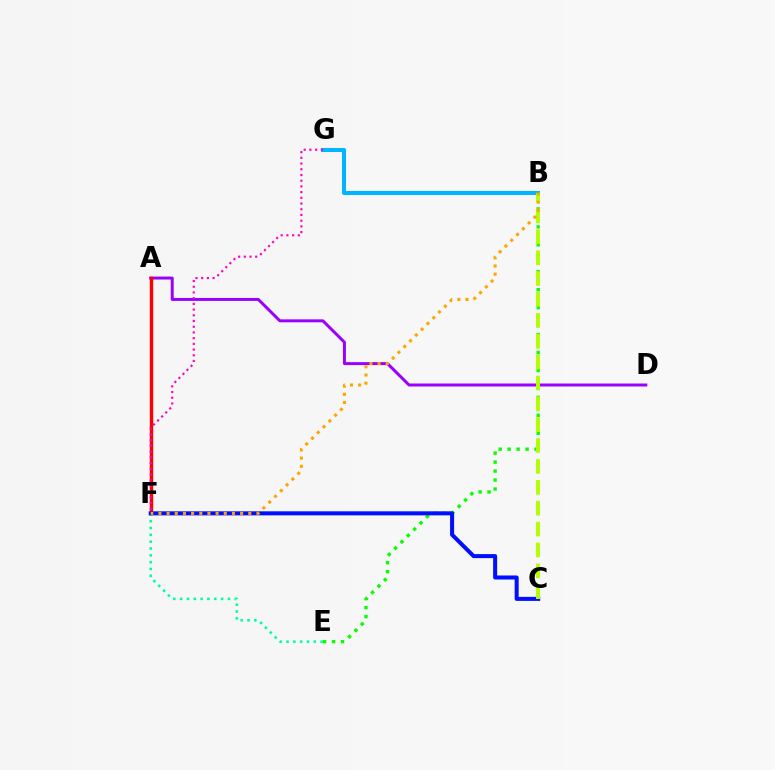{('B', 'G'): [{'color': '#00b5ff', 'line_style': 'solid', 'thickness': 2.9}], ('A', 'D'): [{'color': '#9b00ff', 'line_style': 'solid', 'thickness': 2.14}], ('A', 'F'): [{'color': '#ff0000', 'line_style': 'solid', 'thickness': 2.45}], ('B', 'E'): [{'color': '#08ff00', 'line_style': 'dotted', 'thickness': 2.44}], ('E', 'F'): [{'color': '#00ff9d', 'line_style': 'dotted', 'thickness': 1.85}], ('F', 'G'): [{'color': '#ff00bd', 'line_style': 'dotted', 'thickness': 1.55}], ('C', 'F'): [{'color': '#0010ff', 'line_style': 'solid', 'thickness': 2.91}], ('B', 'C'): [{'color': '#b3ff00', 'line_style': 'dashed', 'thickness': 2.84}], ('B', 'F'): [{'color': '#ffa500', 'line_style': 'dotted', 'thickness': 2.22}]}